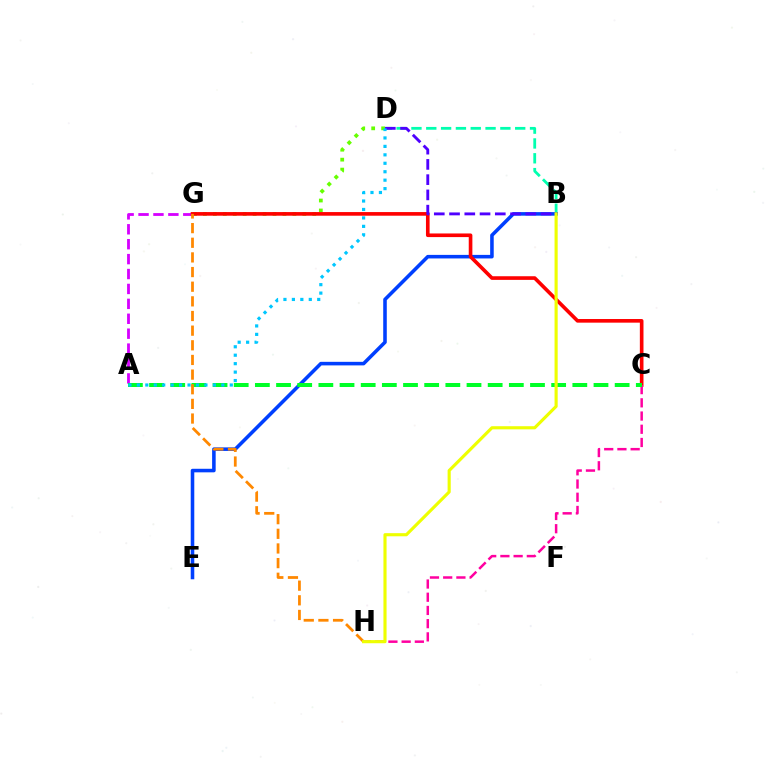{('D', 'G'): [{'color': '#66ff00', 'line_style': 'dotted', 'thickness': 2.7}], ('B', 'D'): [{'color': '#00ffaf', 'line_style': 'dashed', 'thickness': 2.01}, {'color': '#4f00ff', 'line_style': 'dashed', 'thickness': 2.07}], ('A', 'G'): [{'color': '#d600ff', 'line_style': 'dashed', 'thickness': 2.03}], ('B', 'E'): [{'color': '#003fff', 'line_style': 'solid', 'thickness': 2.56}], ('C', 'G'): [{'color': '#ff0000', 'line_style': 'solid', 'thickness': 2.62}], ('C', 'H'): [{'color': '#ff00a0', 'line_style': 'dashed', 'thickness': 1.8}], ('A', 'C'): [{'color': '#00ff27', 'line_style': 'dashed', 'thickness': 2.88}], ('G', 'H'): [{'color': '#ff8800', 'line_style': 'dashed', 'thickness': 1.99}], ('B', 'H'): [{'color': '#eeff00', 'line_style': 'solid', 'thickness': 2.25}], ('A', 'D'): [{'color': '#00c7ff', 'line_style': 'dotted', 'thickness': 2.29}]}